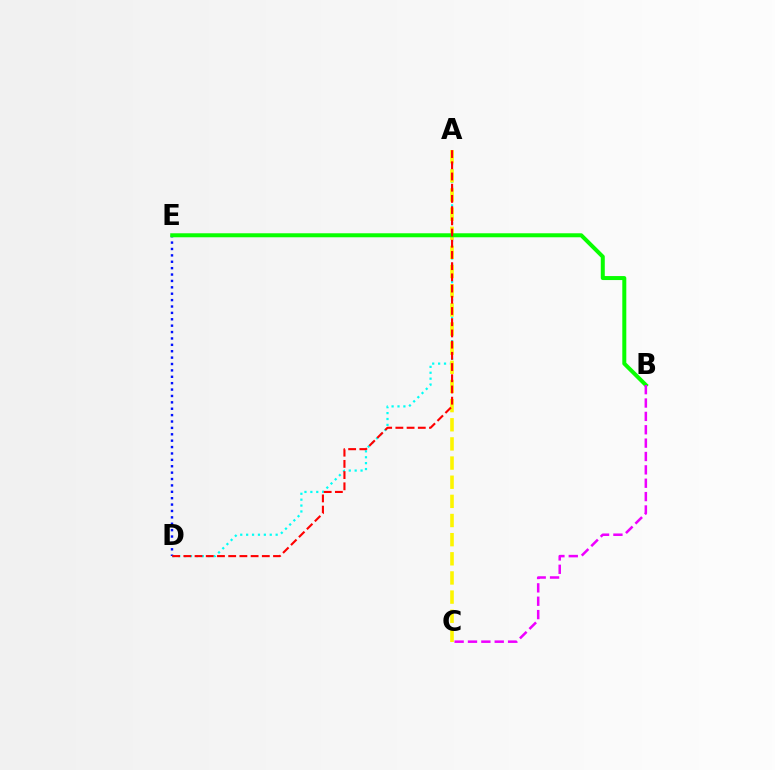{('A', 'D'): [{'color': '#00fff6', 'line_style': 'dotted', 'thickness': 1.6}, {'color': '#ff0000', 'line_style': 'dashed', 'thickness': 1.52}], ('A', 'C'): [{'color': '#fcf500', 'line_style': 'dashed', 'thickness': 2.6}], ('D', 'E'): [{'color': '#0010ff', 'line_style': 'dotted', 'thickness': 1.74}], ('B', 'E'): [{'color': '#08ff00', 'line_style': 'solid', 'thickness': 2.88}], ('B', 'C'): [{'color': '#ee00ff', 'line_style': 'dashed', 'thickness': 1.82}]}